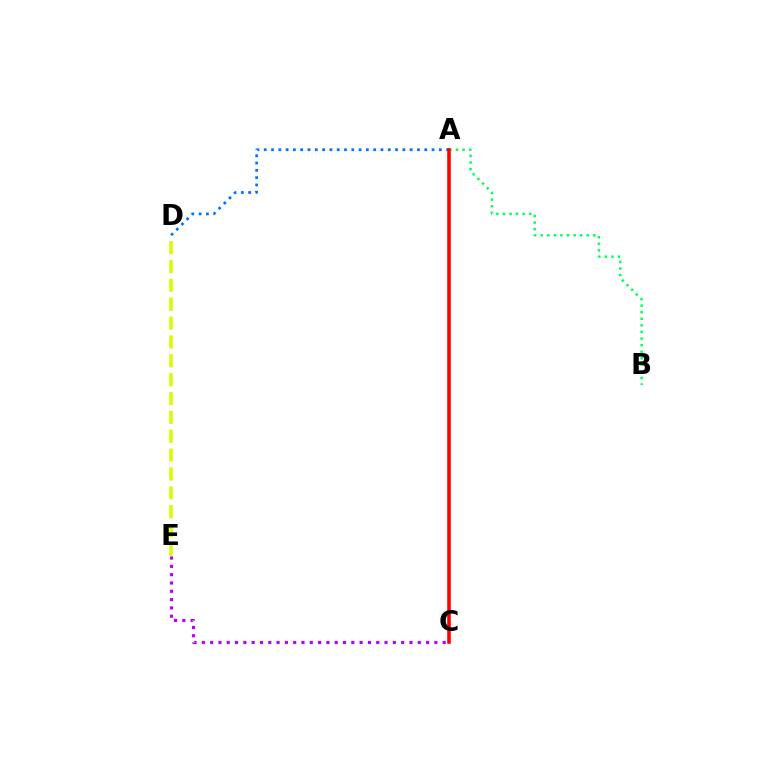{('A', 'B'): [{'color': '#00ff5c', 'line_style': 'dotted', 'thickness': 1.79}], ('A', 'D'): [{'color': '#0074ff', 'line_style': 'dotted', 'thickness': 1.98}], ('D', 'E'): [{'color': '#d1ff00', 'line_style': 'dashed', 'thickness': 2.56}], ('C', 'E'): [{'color': '#b900ff', 'line_style': 'dotted', 'thickness': 2.26}], ('A', 'C'): [{'color': '#ff0000', 'line_style': 'solid', 'thickness': 2.57}]}